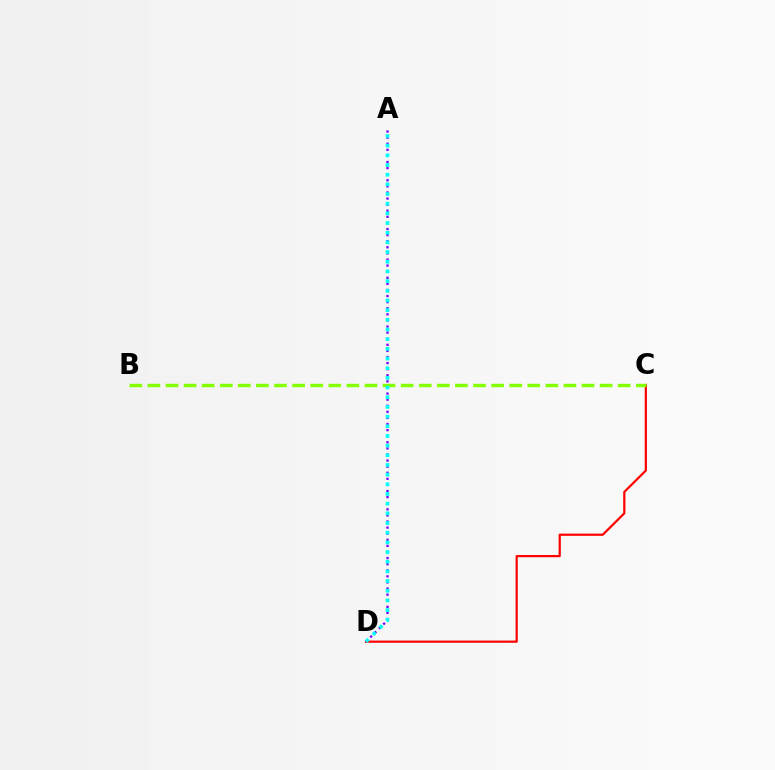{('C', 'D'): [{'color': '#ff0000', 'line_style': 'solid', 'thickness': 1.59}], ('B', 'C'): [{'color': '#84ff00', 'line_style': 'dashed', 'thickness': 2.46}], ('A', 'D'): [{'color': '#7200ff', 'line_style': 'dotted', 'thickness': 1.66}, {'color': '#00fff6', 'line_style': 'dotted', 'thickness': 2.63}]}